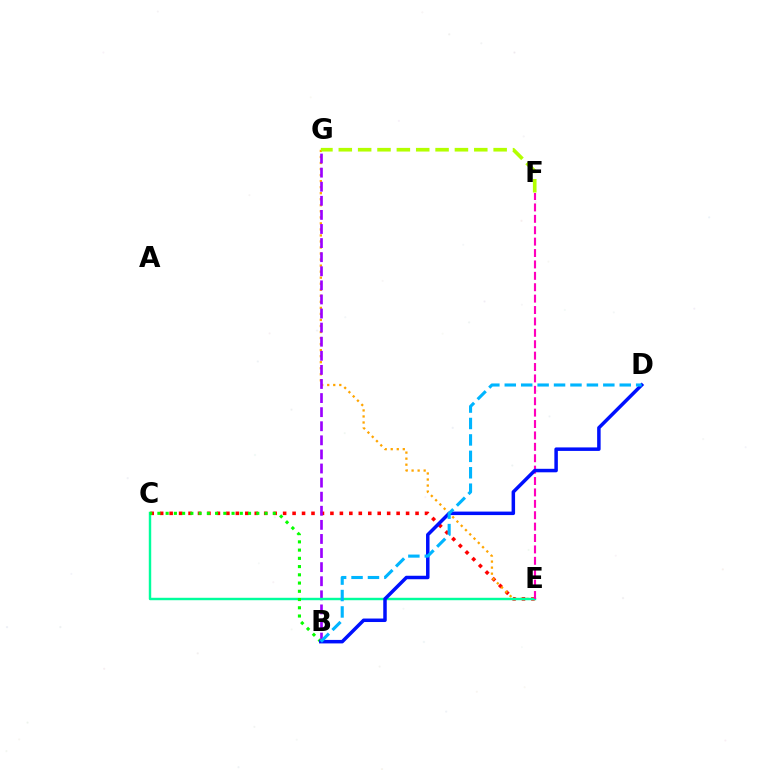{('C', 'E'): [{'color': '#ff0000', 'line_style': 'dotted', 'thickness': 2.57}, {'color': '#00ff9d', 'line_style': 'solid', 'thickness': 1.75}], ('E', 'G'): [{'color': '#ffa500', 'line_style': 'dotted', 'thickness': 1.64}], ('B', 'G'): [{'color': '#9b00ff', 'line_style': 'dashed', 'thickness': 1.91}], ('E', 'F'): [{'color': '#ff00bd', 'line_style': 'dashed', 'thickness': 1.55}], ('B', 'C'): [{'color': '#08ff00', 'line_style': 'dotted', 'thickness': 2.24}], ('B', 'D'): [{'color': '#0010ff', 'line_style': 'solid', 'thickness': 2.52}, {'color': '#00b5ff', 'line_style': 'dashed', 'thickness': 2.23}], ('F', 'G'): [{'color': '#b3ff00', 'line_style': 'dashed', 'thickness': 2.63}]}